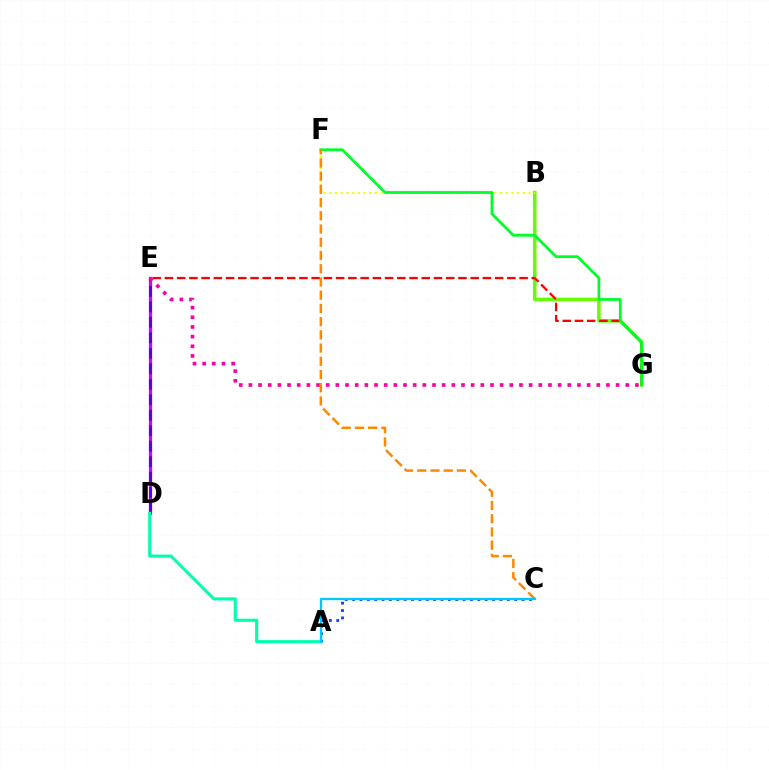{('B', 'G'): [{'color': '#66ff00', 'line_style': 'solid', 'thickness': 2.58}], ('E', 'G'): [{'color': '#ff0000', 'line_style': 'dashed', 'thickness': 1.66}, {'color': '#ff00a0', 'line_style': 'dotted', 'thickness': 2.63}], ('B', 'F'): [{'color': '#eeff00', 'line_style': 'dotted', 'thickness': 1.55}], ('F', 'G'): [{'color': '#00ff27', 'line_style': 'solid', 'thickness': 1.99}], ('D', 'E'): [{'color': '#d600ff', 'line_style': 'solid', 'thickness': 2.35}, {'color': '#4f00ff', 'line_style': 'dashed', 'thickness': 2.1}], ('A', 'C'): [{'color': '#003fff', 'line_style': 'dotted', 'thickness': 2.0}, {'color': '#00c7ff', 'line_style': 'solid', 'thickness': 1.66}], ('A', 'D'): [{'color': '#00ffaf', 'line_style': 'solid', 'thickness': 2.24}], ('C', 'F'): [{'color': '#ff8800', 'line_style': 'dashed', 'thickness': 1.8}]}